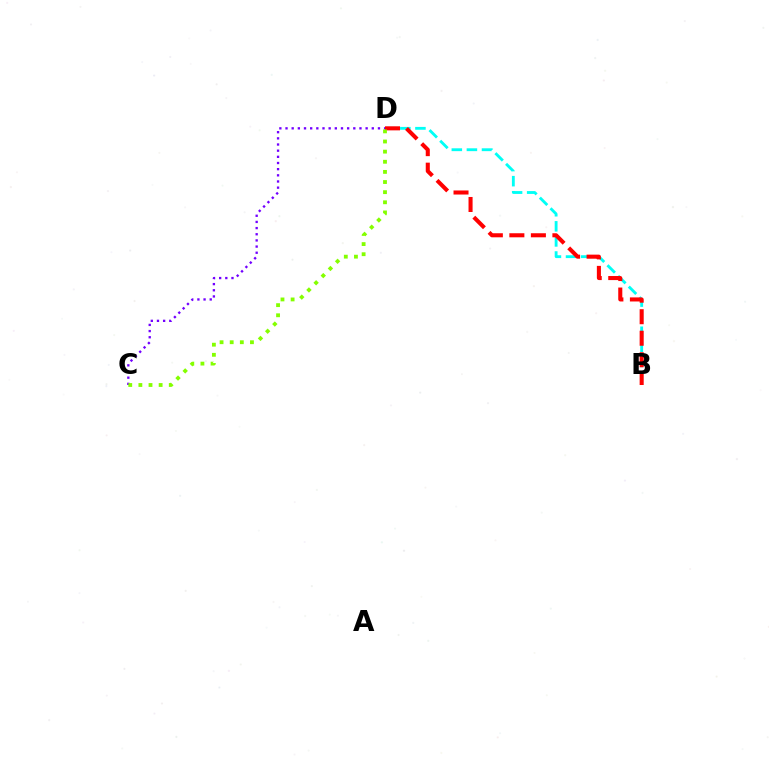{('B', 'D'): [{'color': '#00fff6', 'line_style': 'dashed', 'thickness': 2.05}, {'color': '#ff0000', 'line_style': 'dashed', 'thickness': 2.92}], ('C', 'D'): [{'color': '#7200ff', 'line_style': 'dotted', 'thickness': 1.67}, {'color': '#84ff00', 'line_style': 'dotted', 'thickness': 2.75}]}